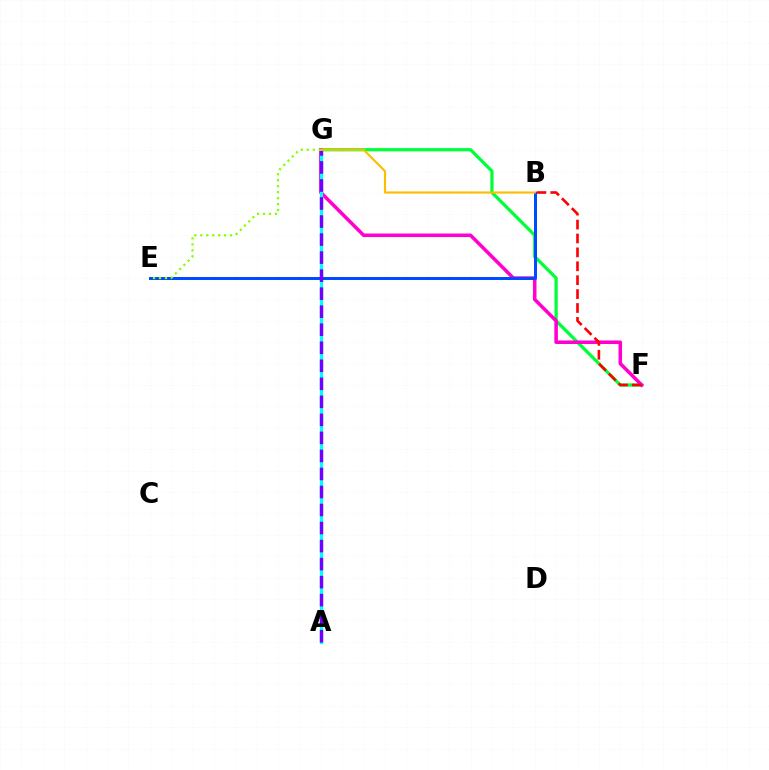{('F', 'G'): [{'color': '#00ff39', 'line_style': 'solid', 'thickness': 2.33}, {'color': '#ff00cf', 'line_style': 'solid', 'thickness': 2.55}], ('A', 'G'): [{'color': '#00fff6', 'line_style': 'solid', 'thickness': 2.35}, {'color': '#7200ff', 'line_style': 'dashed', 'thickness': 2.45}], ('B', 'F'): [{'color': '#ff0000', 'line_style': 'dashed', 'thickness': 1.89}], ('B', 'E'): [{'color': '#004bff', 'line_style': 'solid', 'thickness': 2.16}], ('B', 'G'): [{'color': '#ffbd00', 'line_style': 'solid', 'thickness': 1.55}], ('E', 'G'): [{'color': '#84ff00', 'line_style': 'dotted', 'thickness': 1.62}]}